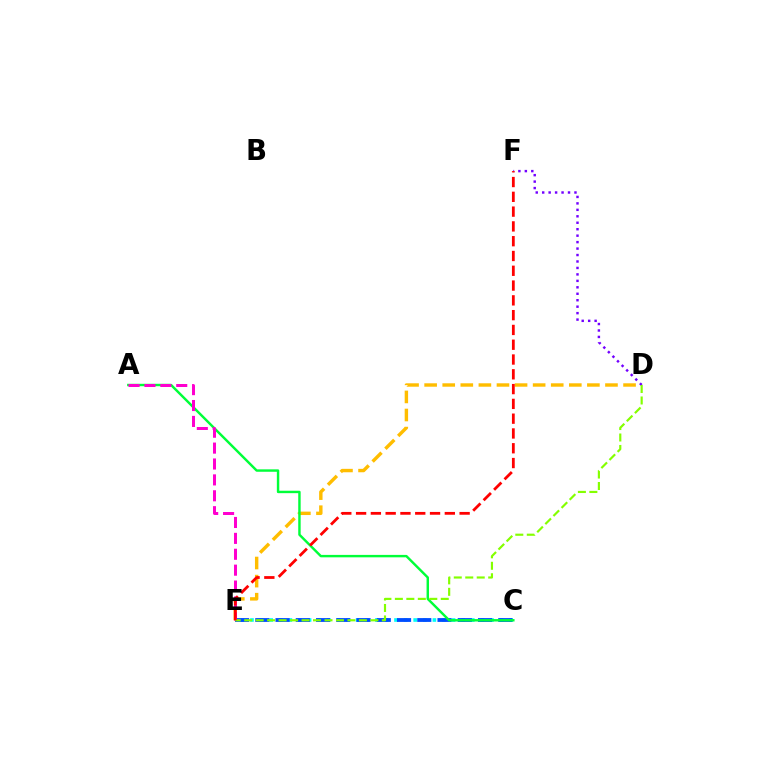{('C', 'E'): [{'color': '#00fff6', 'line_style': 'dotted', 'thickness': 2.61}, {'color': '#004bff', 'line_style': 'dashed', 'thickness': 2.75}], ('D', 'E'): [{'color': '#ffbd00', 'line_style': 'dashed', 'thickness': 2.46}, {'color': '#84ff00', 'line_style': 'dashed', 'thickness': 1.56}], ('A', 'C'): [{'color': '#00ff39', 'line_style': 'solid', 'thickness': 1.75}], ('D', 'F'): [{'color': '#7200ff', 'line_style': 'dotted', 'thickness': 1.75}], ('A', 'E'): [{'color': '#ff00cf', 'line_style': 'dashed', 'thickness': 2.16}], ('E', 'F'): [{'color': '#ff0000', 'line_style': 'dashed', 'thickness': 2.01}]}